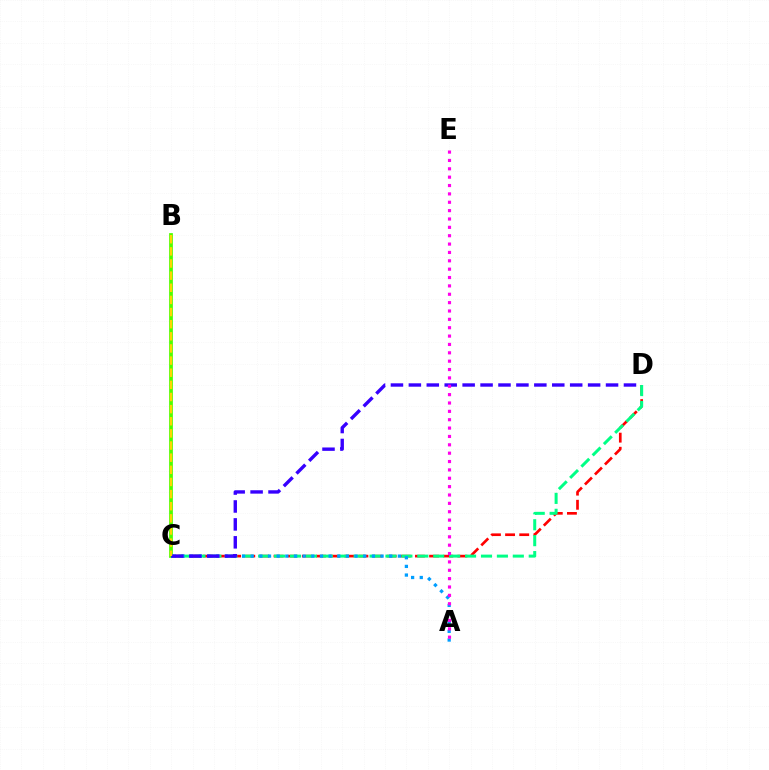{('B', 'C'): [{'color': '#4fff00', 'line_style': 'solid', 'thickness': 2.7}, {'color': '#ffd500', 'line_style': 'dashed', 'thickness': 1.65}], ('C', 'D'): [{'color': '#ff0000', 'line_style': 'dashed', 'thickness': 1.92}, {'color': '#00ff86', 'line_style': 'dashed', 'thickness': 2.16}, {'color': '#3700ff', 'line_style': 'dashed', 'thickness': 2.44}], ('A', 'C'): [{'color': '#009eff', 'line_style': 'dotted', 'thickness': 2.35}], ('A', 'E'): [{'color': '#ff00ed', 'line_style': 'dotted', 'thickness': 2.27}]}